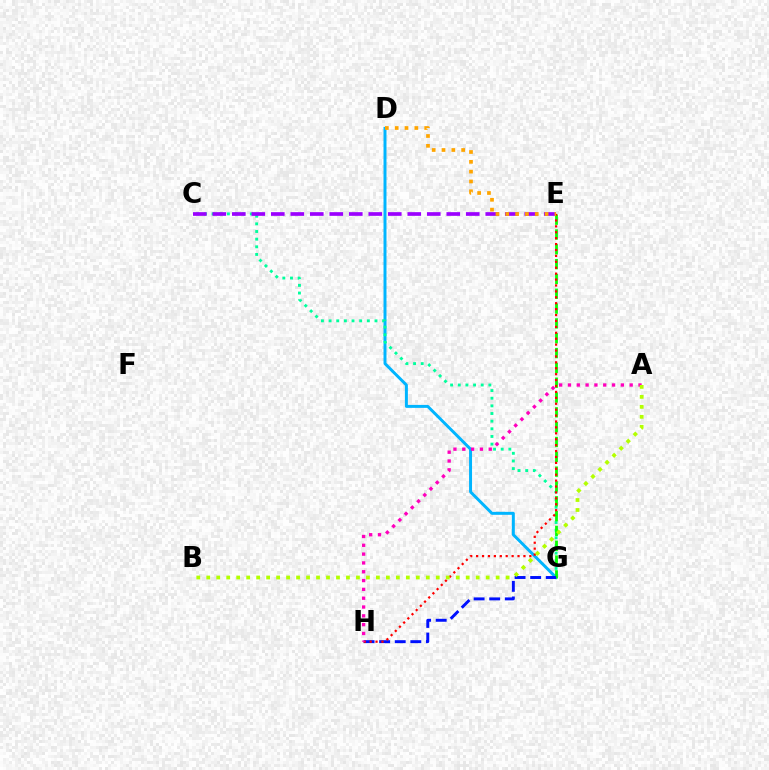{('D', 'G'): [{'color': '#00b5ff', 'line_style': 'solid', 'thickness': 2.14}], ('C', 'G'): [{'color': '#00ff9d', 'line_style': 'dotted', 'thickness': 2.08}], ('C', 'E'): [{'color': '#9b00ff', 'line_style': 'dashed', 'thickness': 2.65}], ('E', 'G'): [{'color': '#08ff00', 'line_style': 'dashed', 'thickness': 2.01}], ('G', 'H'): [{'color': '#0010ff', 'line_style': 'dashed', 'thickness': 2.12}], ('E', 'H'): [{'color': '#ff0000', 'line_style': 'dotted', 'thickness': 1.61}], ('D', 'E'): [{'color': '#ffa500', 'line_style': 'dotted', 'thickness': 2.67}], ('A', 'H'): [{'color': '#ff00bd', 'line_style': 'dotted', 'thickness': 2.4}], ('A', 'B'): [{'color': '#b3ff00', 'line_style': 'dotted', 'thickness': 2.71}]}